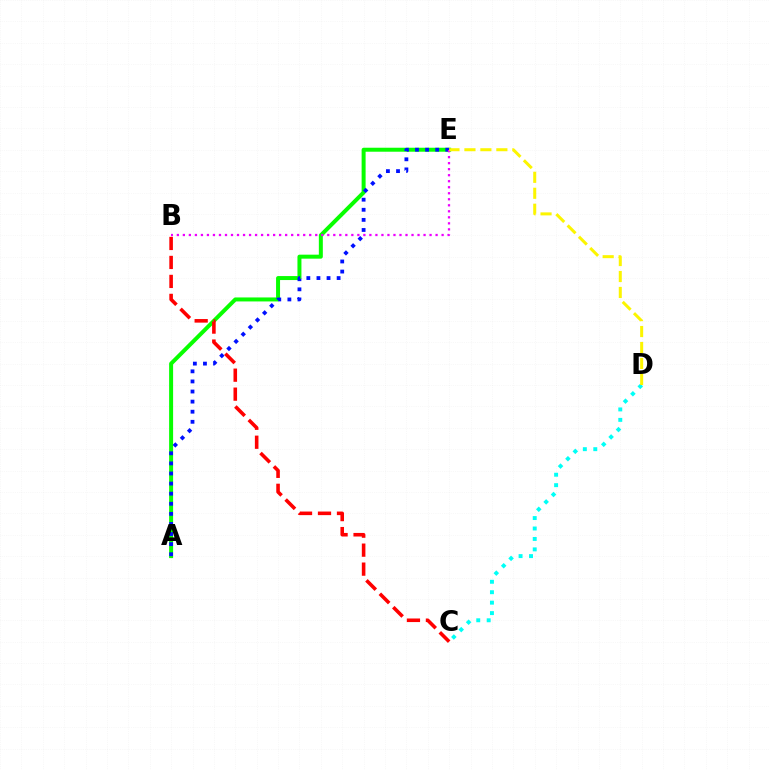{('A', 'E'): [{'color': '#08ff00', 'line_style': 'solid', 'thickness': 2.87}, {'color': '#0010ff', 'line_style': 'dotted', 'thickness': 2.74}], ('C', 'D'): [{'color': '#00fff6', 'line_style': 'dotted', 'thickness': 2.84}], ('B', 'E'): [{'color': '#ee00ff', 'line_style': 'dotted', 'thickness': 1.63}], ('D', 'E'): [{'color': '#fcf500', 'line_style': 'dashed', 'thickness': 2.17}], ('B', 'C'): [{'color': '#ff0000', 'line_style': 'dashed', 'thickness': 2.58}]}